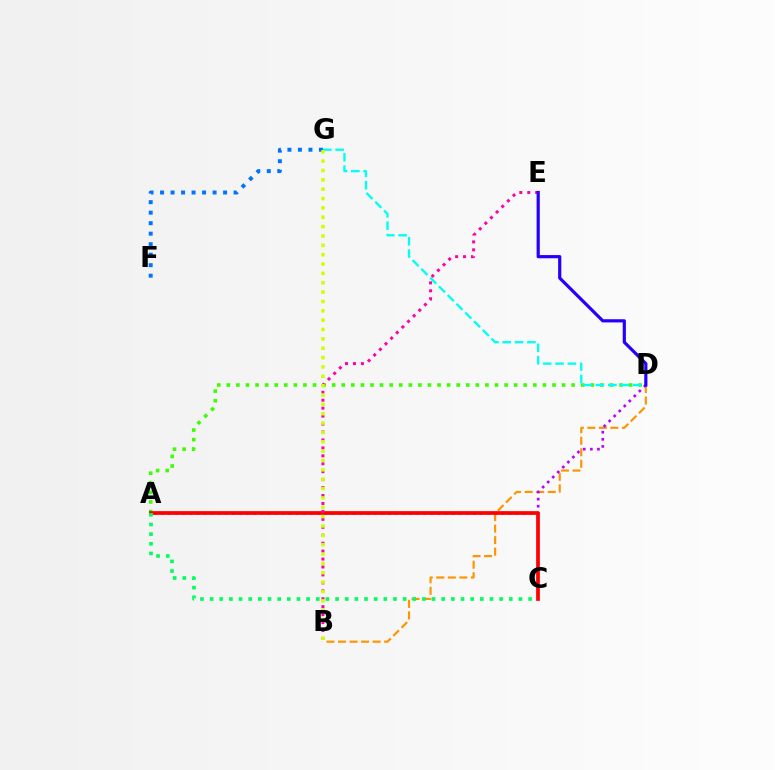{('B', 'D'): [{'color': '#ff9400', 'line_style': 'dashed', 'thickness': 1.57}], ('F', 'G'): [{'color': '#0074ff', 'line_style': 'dotted', 'thickness': 2.85}], ('A', 'D'): [{'color': '#3dff00', 'line_style': 'dotted', 'thickness': 2.6}, {'color': '#b900ff', 'line_style': 'dotted', 'thickness': 1.93}], ('D', 'G'): [{'color': '#00fff6', 'line_style': 'dashed', 'thickness': 1.68}], ('A', 'C'): [{'color': '#ff0000', 'line_style': 'solid', 'thickness': 2.68}, {'color': '#00ff5c', 'line_style': 'dotted', 'thickness': 2.62}], ('B', 'E'): [{'color': '#ff00ac', 'line_style': 'dotted', 'thickness': 2.16}], ('D', 'E'): [{'color': '#2500ff', 'line_style': 'solid', 'thickness': 2.3}], ('B', 'G'): [{'color': '#d1ff00', 'line_style': 'dotted', 'thickness': 2.54}]}